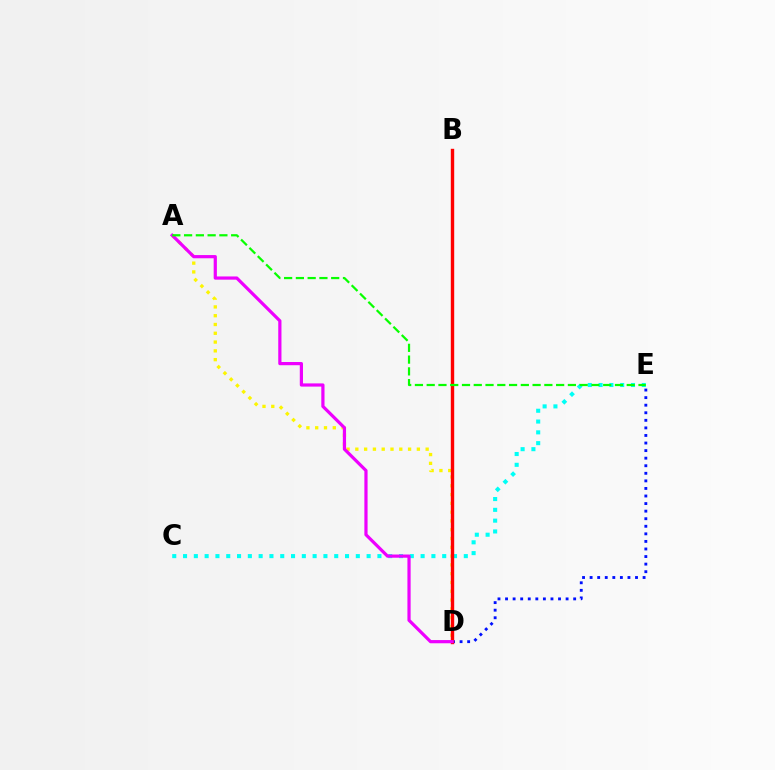{('C', 'E'): [{'color': '#00fff6', 'line_style': 'dotted', 'thickness': 2.93}], ('A', 'D'): [{'color': '#fcf500', 'line_style': 'dotted', 'thickness': 2.39}, {'color': '#ee00ff', 'line_style': 'solid', 'thickness': 2.31}], ('D', 'E'): [{'color': '#0010ff', 'line_style': 'dotted', 'thickness': 2.06}], ('B', 'D'): [{'color': '#ff0000', 'line_style': 'solid', 'thickness': 2.44}], ('A', 'E'): [{'color': '#08ff00', 'line_style': 'dashed', 'thickness': 1.6}]}